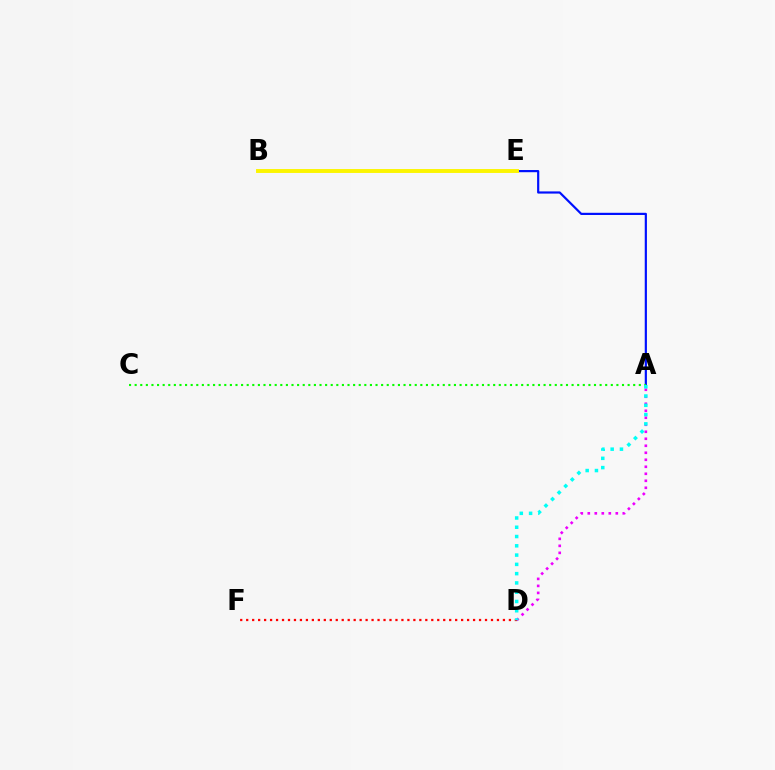{('A', 'D'): [{'color': '#ee00ff', 'line_style': 'dotted', 'thickness': 1.9}, {'color': '#00fff6', 'line_style': 'dotted', 'thickness': 2.52}], ('A', 'E'): [{'color': '#0010ff', 'line_style': 'solid', 'thickness': 1.58}], ('B', 'E'): [{'color': '#fcf500', 'line_style': 'solid', 'thickness': 2.81}], ('A', 'C'): [{'color': '#08ff00', 'line_style': 'dotted', 'thickness': 1.52}], ('D', 'F'): [{'color': '#ff0000', 'line_style': 'dotted', 'thickness': 1.62}]}